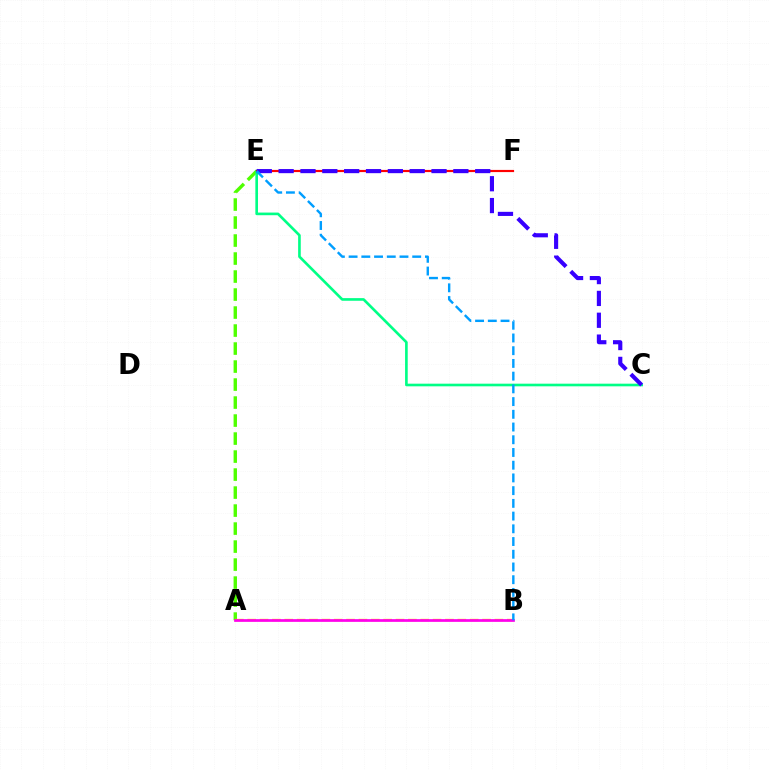{('A', 'E'): [{'color': '#4fff00', 'line_style': 'dashed', 'thickness': 2.45}], ('A', 'B'): [{'color': '#ffd500', 'line_style': 'dashed', 'thickness': 1.68}, {'color': '#ff00ed', 'line_style': 'solid', 'thickness': 1.95}], ('C', 'E'): [{'color': '#00ff86', 'line_style': 'solid', 'thickness': 1.9}, {'color': '#3700ff', 'line_style': 'dashed', 'thickness': 2.97}], ('E', 'F'): [{'color': '#ff0000', 'line_style': 'solid', 'thickness': 1.57}], ('B', 'E'): [{'color': '#009eff', 'line_style': 'dashed', 'thickness': 1.73}]}